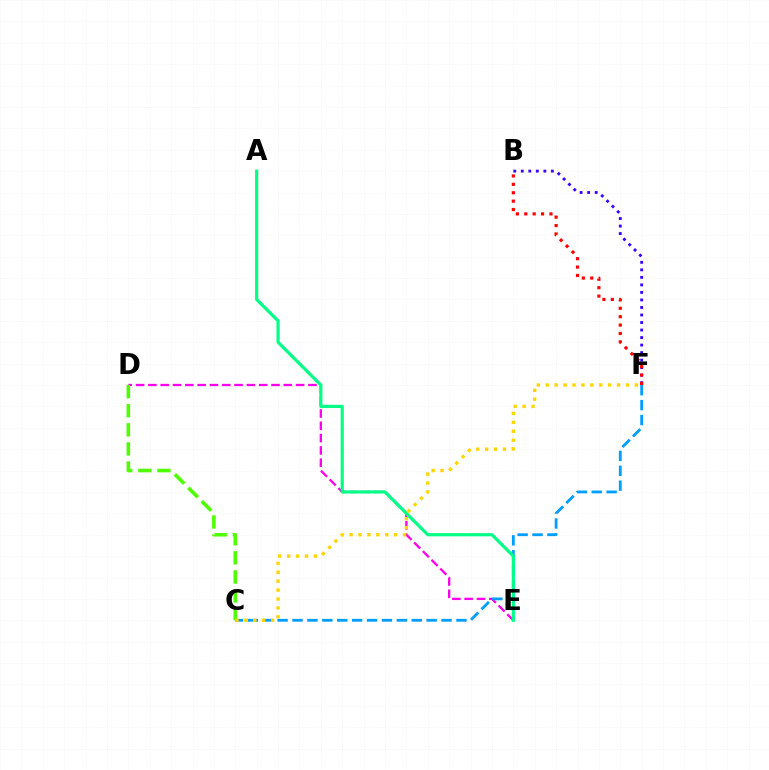{('D', 'E'): [{'color': '#ff00ed', 'line_style': 'dashed', 'thickness': 1.67}], ('C', 'F'): [{'color': '#009eff', 'line_style': 'dashed', 'thickness': 2.03}, {'color': '#ffd500', 'line_style': 'dotted', 'thickness': 2.42}], ('C', 'D'): [{'color': '#4fff00', 'line_style': 'dashed', 'thickness': 2.59}], ('A', 'E'): [{'color': '#00ff86', 'line_style': 'solid', 'thickness': 2.29}], ('B', 'F'): [{'color': '#3700ff', 'line_style': 'dotted', 'thickness': 2.04}, {'color': '#ff0000', 'line_style': 'dotted', 'thickness': 2.28}]}